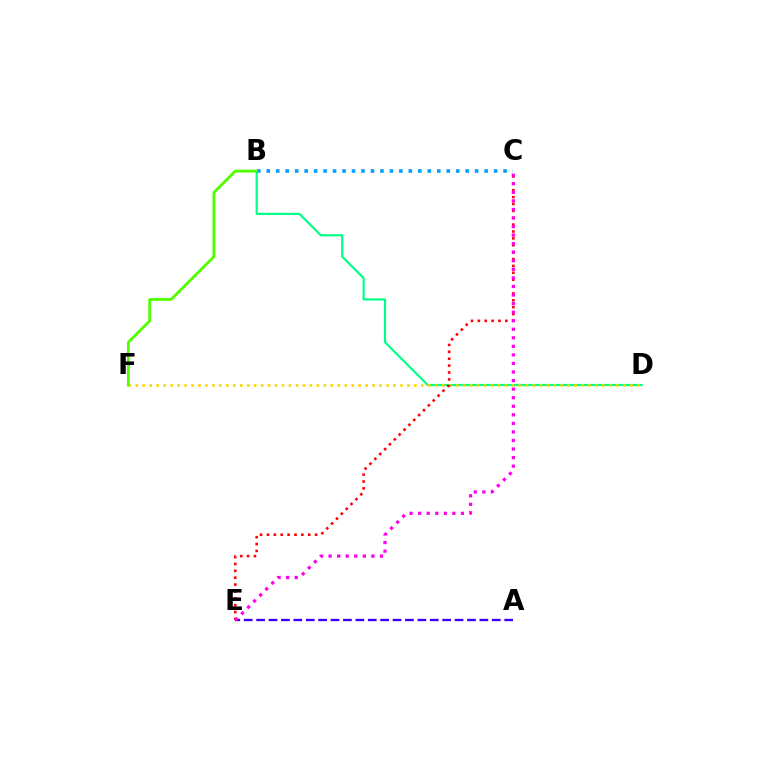{('B', 'D'): [{'color': '#00ff86', 'line_style': 'solid', 'thickness': 1.56}], ('D', 'F'): [{'color': '#ffd500', 'line_style': 'dotted', 'thickness': 1.89}], ('A', 'E'): [{'color': '#3700ff', 'line_style': 'dashed', 'thickness': 1.68}], ('C', 'E'): [{'color': '#ff0000', 'line_style': 'dotted', 'thickness': 1.87}, {'color': '#ff00ed', 'line_style': 'dotted', 'thickness': 2.32}], ('B', 'C'): [{'color': '#009eff', 'line_style': 'dotted', 'thickness': 2.57}], ('B', 'F'): [{'color': '#4fff00', 'line_style': 'solid', 'thickness': 2.02}]}